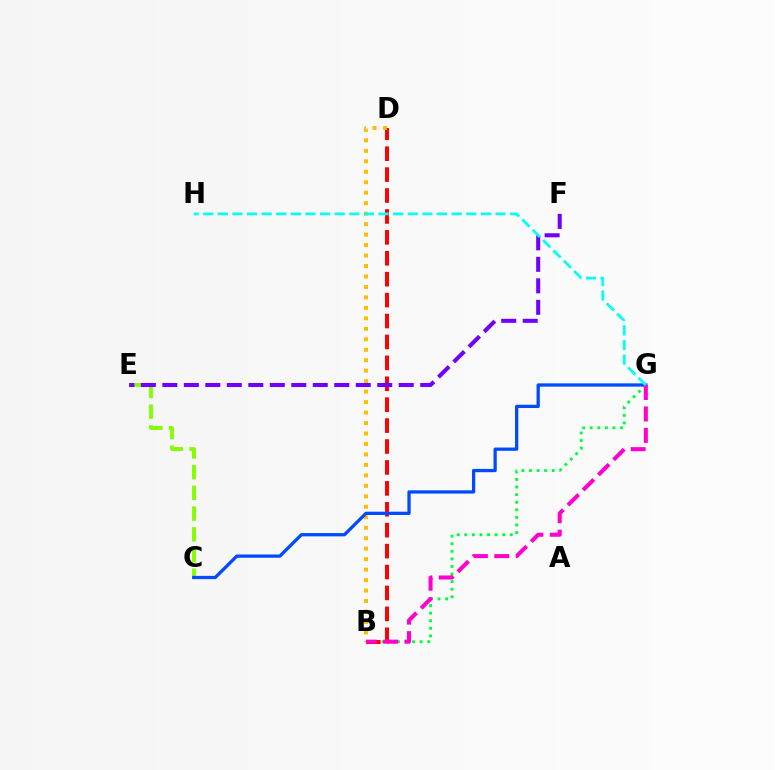{('B', 'G'): [{'color': '#00ff39', 'line_style': 'dotted', 'thickness': 2.06}, {'color': '#ff00cf', 'line_style': 'dashed', 'thickness': 2.91}], ('C', 'E'): [{'color': '#84ff00', 'line_style': 'dashed', 'thickness': 2.81}], ('B', 'D'): [{'color': '#ff0000', 'line_style': 'dashed', 'thickness': 2.84}, {'color': '#ffbd00', 'line_style': 'dotted', 'thickness': 2.84}], ('E', 'F'): [{'color': '#7200ff', 'line_style': 'dashed', 'thickness': 2.92}], ('C', 'G'): [{'color': '#004bff', 'line_style': 'solid', 'thickness': 2.36}], ('G', 'H'): [{'color': '#00fff6', 'line_style': 'dashed', 'thickness': 1.99}]}